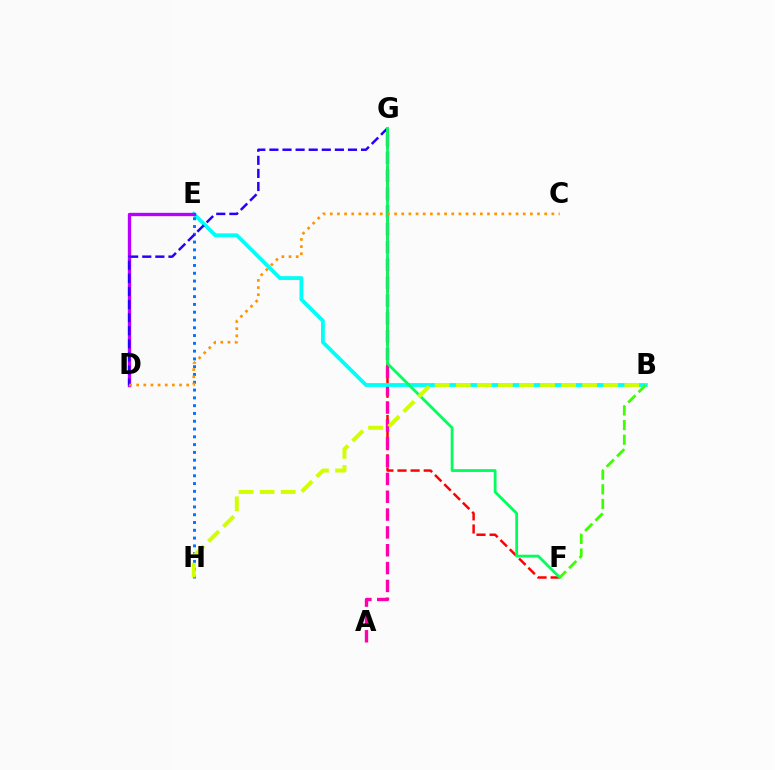{('F', 'G'): [{'color': '#ff0000', 'line_style': 'dashed', 'thickness': 1.78}, {'color': '#00ff5c', 'line_style': 'solid', 'thickness': 2.01}], ('A', 'G'): [{'color': '#ff00ac', 'line_style': 'dashed', 'thickness': 2.42}], ('B', 'E'): [{'color': '#00fff6', 'line_style': 'solid', 'thickness': 2.74}], ('D', 'E'): [{'color': '#b900ff', 'line_style': 'solid', 'thickness': 2.39}], ('E', 'H'): [{'color': '#0074ff', 'line_style': 'dotted', 'thickness': 2.12}], ('D', 'G'): [{'color': '#2500ff', 'line_style': 'dashed', 'thickness': 1.78}], ('C', 'D'): [{'color': '#ff9400', 'line_style': 'dotted', 'thickness': 1.94}], ('B', 'F'): [{'color': '#3dff00', 'line_style': 'dashed', 'thickness': 1.99}], ('B', 'H'): [{'color': '#d1ff00', 'line_style': 'dashed', 'thickness': 2.86}]}